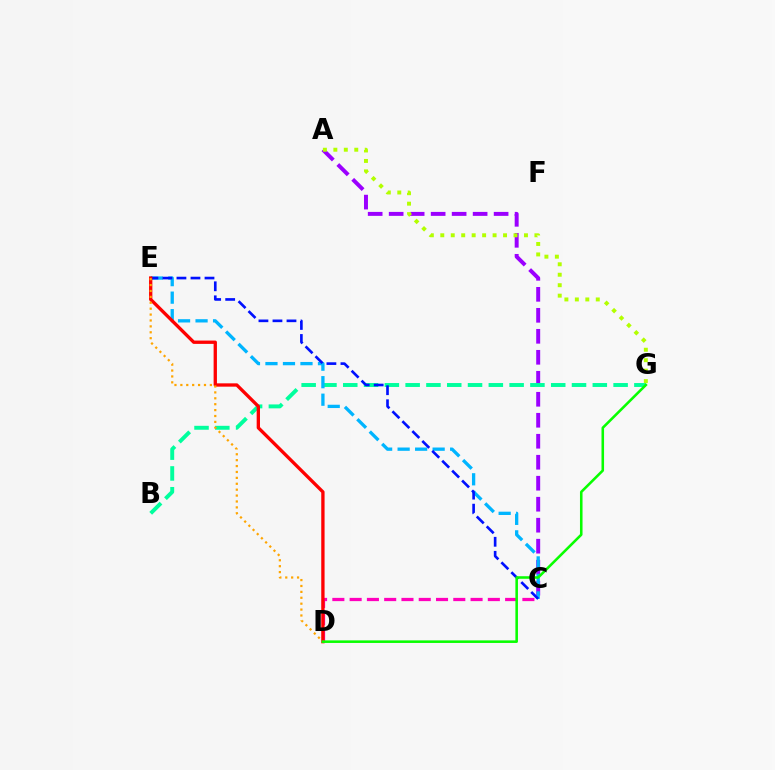{('A', 'C'): [{'color': '#9b00ff', 'line_style': 'dashed', 'thickness': 2.85}], ('B', 'G'): [{'color': '#00ff9d', 'line_style': 'dashed', 'thickness': 2.83}], ('C', 'E'): [{'color': '#00b5ff', 'line_style': 'dashed', 'thickness': 2.38}, {'color': '#0010ff', 'line_style': 'dashed', 'thickness': 1.91}], ('C', 'D'): [{'color': '#ff00bd', 'line_style': 'dashed', 'thickness': 2.35}], ('D', 'E'): [{'color': '#ff0000', 'line_style': 'solid', 'thickness': 2.39}, {'color': '#ffa500', 'line_style': 'dotted', 'thickness': 1.6}], ('A', 'G'): [{'color': '#b3ff00', 'line_style': 'dotted', 'thickness': 2.84}], ('D', 'G'): [{'color': '#08ff00', 'line_style': 'solid', 'thickness': 1.85}]}